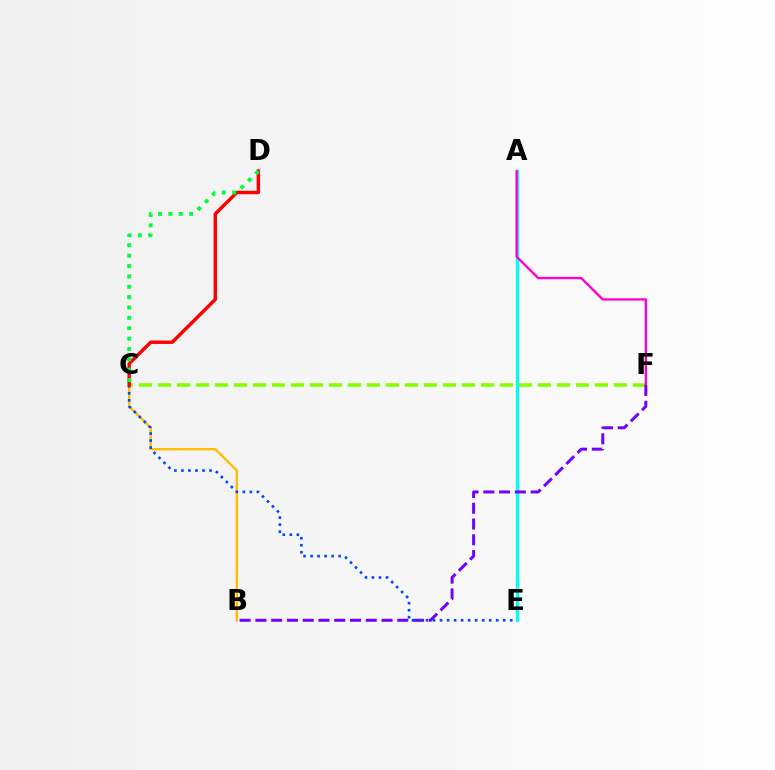{('C', 'F'): [{'color': '#84ff00', 'line_style': 'dashed', 'thickness': 2.58}], ('A', 'E'): [{'color': '#00fff6', 'line_style': 'solid', 'thickness': 2.37}], ('A', 'F'): [{'color': '#ff00cf', 'line_style': 'solid', 'thickness': 1.7}], ('B', 'C'): [{'color': '#ffbd00', 'line_style': 'solid', 'thickness': 1.72}], ('B', 'F'): [{'color': '#7200ff', 'line_style': 'dashed', 'thickness': 2.14}], ('C', 'E'): [{'color': '#004bff', 'line_style': 'dotted', 'thickness': 1.91}], ('C', 'D'): [{'color': '#ff0000', 'line_style': 'solid', 'thickness': 2.48}, {'color': '#00ff39', 'line_style': 'dotted', 'thickness': 2.82}]}